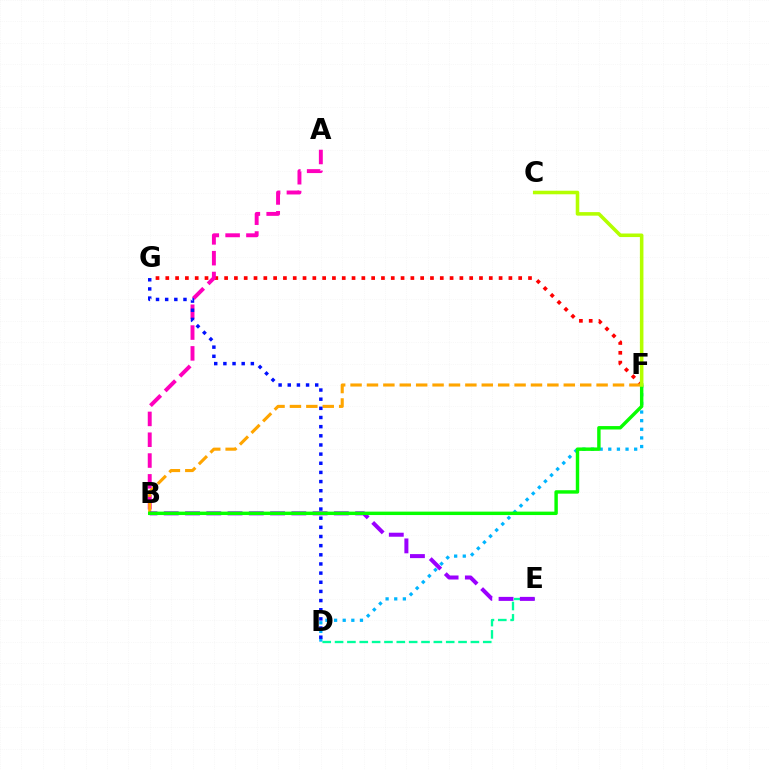{('F', 'G'): [{'color': '#ff0000', 'line_style': 'dotted', 'thickness': 2.66}], ('D', 'F'): [{'color': '#00b5ff', 'line_style': 'dotted', 'thickness': 2.34}], ('D', 'E'): [{'color': '#00ff9d', 'line_style': 'dashed', 'thickness': 1.68}], ('A', 'B'): [{'color': '#ff00bd', 'line_style': 'dashed', 'thickness': 2.83}], ('B', 'F'): [{'color': '#ffa500', 'line_style': 'dashed', 'thickness': 2.23}, {'color': '#08ff00', 'line_style': 'solid', 'thickness': 2.47}], ('B', 'E'): [{'color': '#9b00ff', 'line_style': 'dashed', 'thickness': 2.89}], ('D', 'G'): [{'color': '#0010ff', 'line_style': 'dotted', 'thickness': 2.49}], ('C', 'F'): [{'color': '#b3ff00', 'line_style': 'solid', 'thickness': 2.56}]}